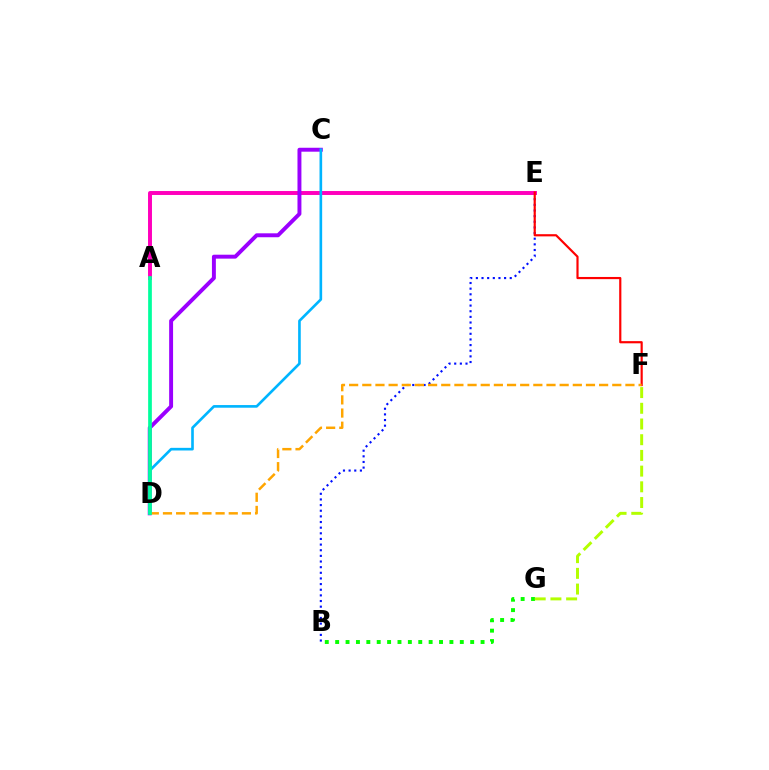{('B', 'E'): [{'color': '#0010ff', 'line_style': 'dotted', 'thickness': 1.53}], ('A', 'E'): [{'color': '#ff00bd', 'line_style': 'solid', 'thickness': 2.84}], ('C', 'D'): [{'color': '#9b00ff', 'line_style': 'solid', 'thickness': 2.83}, {'color': '#00b5ff', 'line_style': 'solid', 'thickness': 1.9}], ('E', 'F'): [{'color': '#ff0000', 'line_style': 'solid', 'thickness': 1.57}], ('B', 'G'): [{'color': '#08ff00', 'line_style': 'dotted', 'thickness': 2.82}], ('D', 'F'): [{'color': '#ffa500', 'line_style': 'dashed', 'thickness': 1.79}], ('F', 'G'): [{'color': '#b3ff00', 'line_style': 'dashed', 'thickness': 2.13}], ('A', 'D'): [{'color': '#00ff9d', 'line_style': 'solid', 'thickness': 2.67}]}